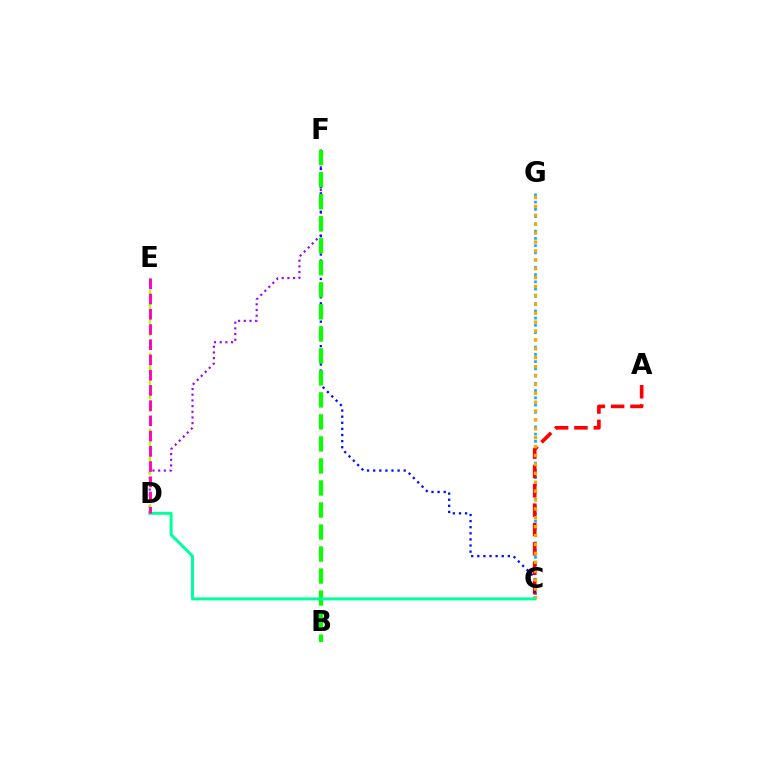{('D', 'F'): [{'color': '#9b00ff', 'line_style': 'dotted', 'thickness': 1.54}], ('C', 'G'): [{'color': '#00b5ff', 'line_style': 'dotted', 'thickness': 1.97}, {'color': '#ffa500', 'line_style': 'dotted', 'thickness': 2.42}], ('A', 'C'): [{'color': '#ff0000', 'line_style': 'dashed', 'thickness': 2.63}], ('D', 'E'): [{'color': '#b3ff00', 'line_style': 'dashed', 'thickness': 1.71}, {'color': '#ff00bd', 'line_style': 'dashed', 'thickness': 2.07}], ('C', 'F'): [{'color': '#0010ff', 'line_style': 'dotted', 'thickness': 1.66}], ('B', 'F'): [{'color': '#08ff00', 'line_style': 'dashed', 'thickness': 2.99}], ('C', 'D'): [{'color': '#00ff9d', 'line_style': 'solid', 'thickness': 2.14}]}